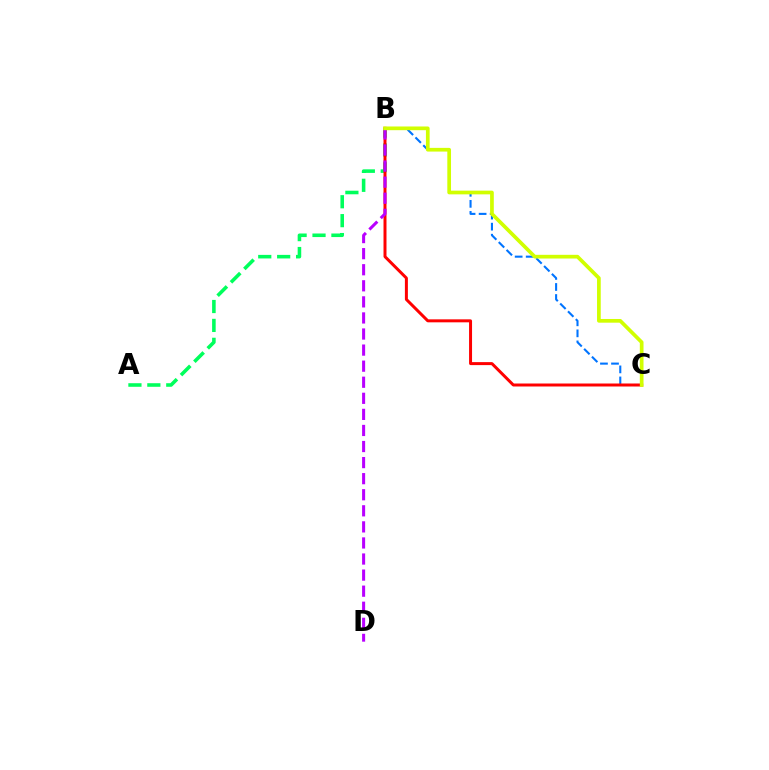{('B', 'C'): [{'color': '#0074ff', 'line_style': 'dashed', 'thickness': 1.5}, {'color': '#ff0000', 'line_style': 'solid', 'thickness': 2.15}, {'color': '#d1ff00', 'line_style': 'solid', 'thickness': 2.67}], ('A', 'B'): [{'color': '#00ff5c', 'line_style': 'dashed', 'thickness': 2.57}], ('B', 'D'): [{'color': '#b900ff', 'line_style': 'dashed', 'thickness': 2.18}]}